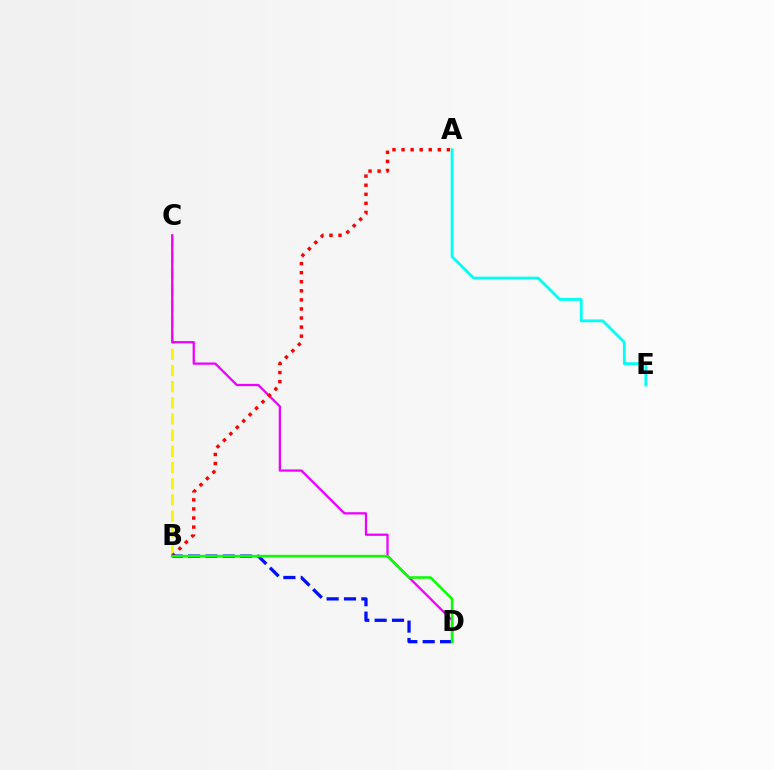{('B', 'C'): [{'color': '#fcf500', 'line_style': 'dashed', 'thickness': 2.2}], ('C', 'D'): [{'color': '#ee00ff', 'line_style': 'solid', 'thickness': 1.63}], ('A', 'B'): [{'color': '#ff0000', 'line_style': 'dotted', 'thickness': 2.46}], ('B', 'D'): [{'color': '#0010ff', 'line_style': 'dashed', 'thickness': 2.36}, {'color': '#08ff00', 'line_style': 'solid', 'thickness': 1.84}], ('A', 'E'): [{'color': '#00fff6', 'line_style': 'solid', 'thickness': 2.02}]}